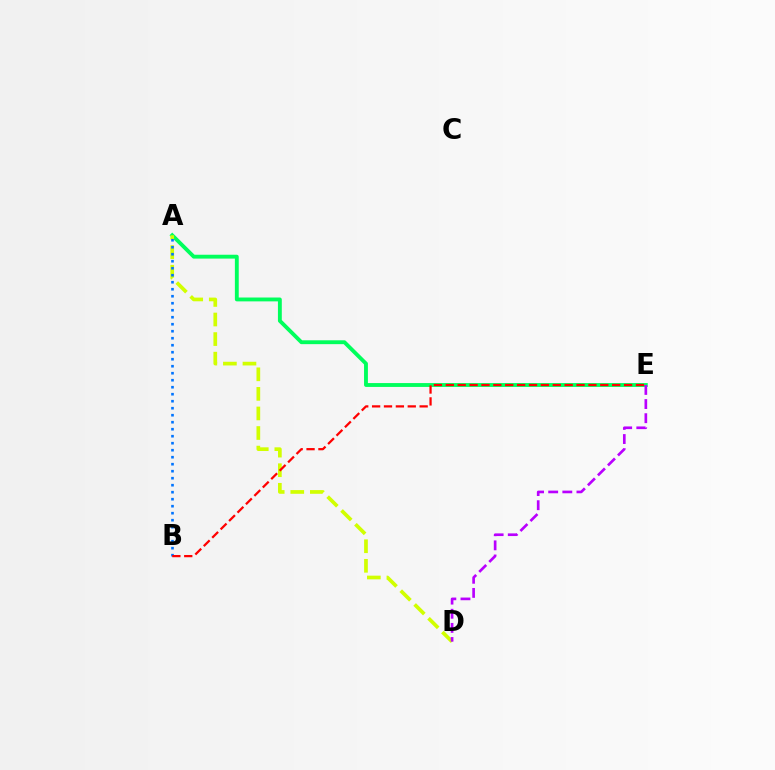{('A', 'E'): [{'color': '#00ff5c', 'line_style': 'solid', 'thickness': 2.78}], ('A', 'D'): [{'color': '#d1ff00', 'line_style': 'dashed', 'thickness': 2.66}], ('D', 'E'): [{'color': '#b900ff', 'line_style': 'dashed', 'thickness': 1.92}], ('A', 'B'): [{'color': '#0074ff', 'line_style': 'dotted', 'thickness': 1.9}], ('B', 'E'): [{'color': '#ff0000', 'line_style': 'dashed', 'thickness': 1.61}]}